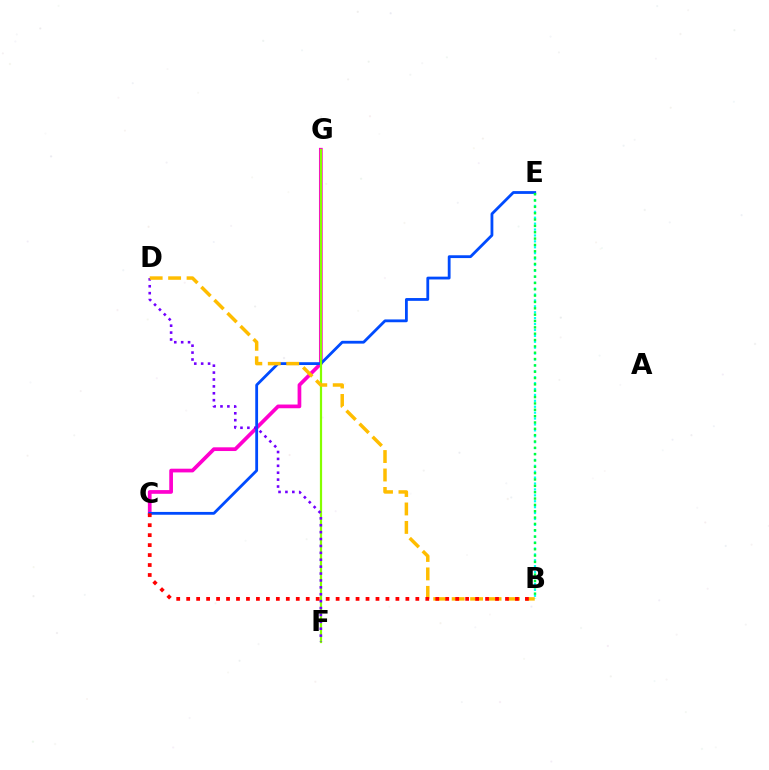{('C', 'G'): [{'color': '#ff00cf', 'line_style': 'solid', 'thickness': 2.67}], ('C', 'E'): [{'color': '#004bff', 'line_style': 'solid', 'thickness': 2.02}], ('F', 'G'): [{'color': '#84ff00', 'line_style': 'solid', 'thickness': 1.59}], ('D', 'F'): [{'color': '#7200ff', 'line_style': 'dotted', 'thickness': 1.87}], ('B', 'E'): [{'color': '#00fff6', 'line_style': 'dotted', 'thickness': 1.6}, {'color': '#00ff39', 'line_style': 'dotted', 'thickness': 1.72}], ('B', 'D'): [{'color': '#ffbd00', 'line_style': 'dashed', 'thickness': 2.51}], ('B', 'C'): [{'color': '#ff0000', 'line_style': 'dotted', 'thickness': 2.71}]}